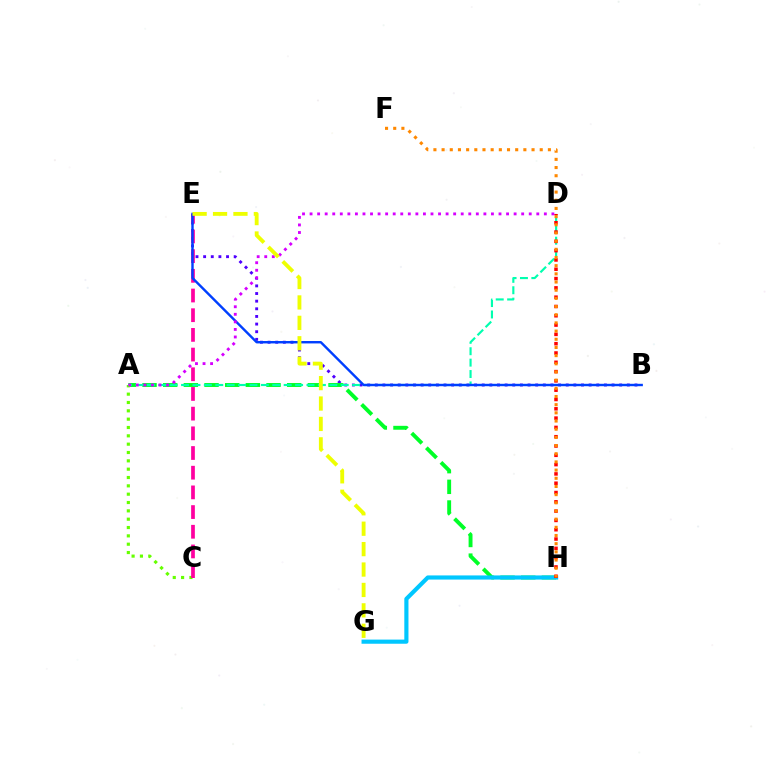{('B', 'E'): [{'color': '#4f00ff', 'line_style': 'dotted', 'thickness': 2.08}, {'color': '#003fff', 'line_style': 'solid', 'thickness': 1.74}], ('A', 'H'): [{'color': '#00ff27', 'line_style': 'dashed', 'thickness': 2.81}], ('A', 'C'): [{'color': '#66ff00', 'line_style': 'dotted', 'thickness': 2.26}], ('A', 'D'): [{'color': '#00ffaf', 'line_style': 'dashed', 'thickness': 1.55}, {'color': '#d600ff', 'line_style': 'dotted', 'thickness': 2.05}], ('G', 'H'): [{'color': '#00c7ff', 'line_style': 'solid', 'thickness': 2.99}], ('D', 'H'): [{'color': '#ff0000', 'line_style': 'dotted', 'thickness': 2.53}], ('C', 'E'): [{'color': '#ff00a0', 'line_style': 'dashed', 'thickness': 2.67}], ('F', 'H'): [{'color': '#ff8800', 'line_style': 'dotted', 'thickness': 2.22}], ('E', 'G'): [{'color': '#eeff00', 'line_style': 'dashed', 'thickness': 2.77}]}